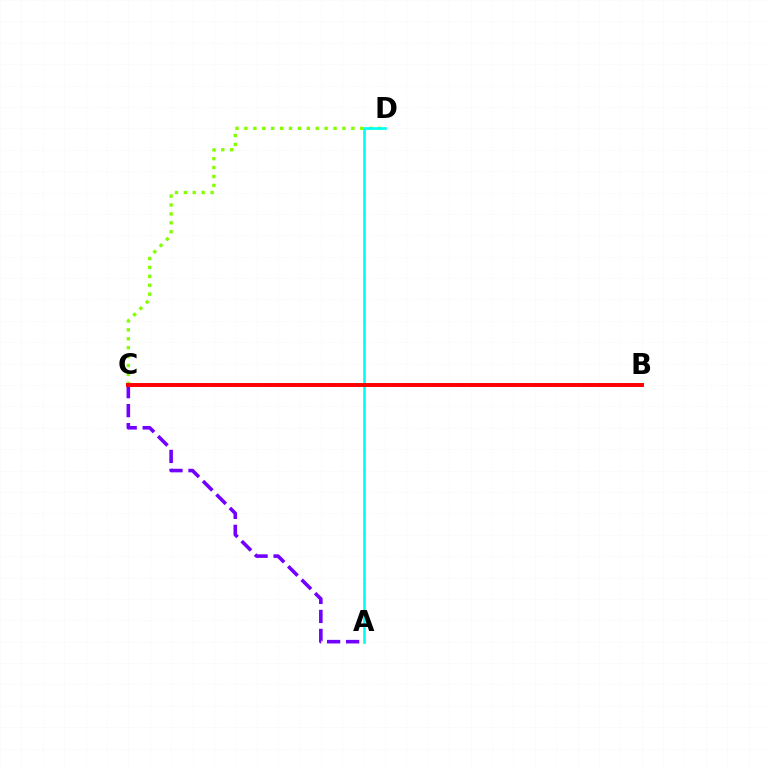{('C', 'D'): [{'color': '#84ff00', 'line_style': 'dotted', 'thickness': 2.42}], ('A', 'C'): [{'color': '#7200ff', 'line_style': 'dashed', 'thickness': 2.58}], ('A', 'D'): [{'color': '#00fff6', 'line_style': 'solid', 'thickness': 1.92}], ('B', 'C'): [{'color': '#ff0000', 'line_style': 'solid', 'thickness': 2.83}]}